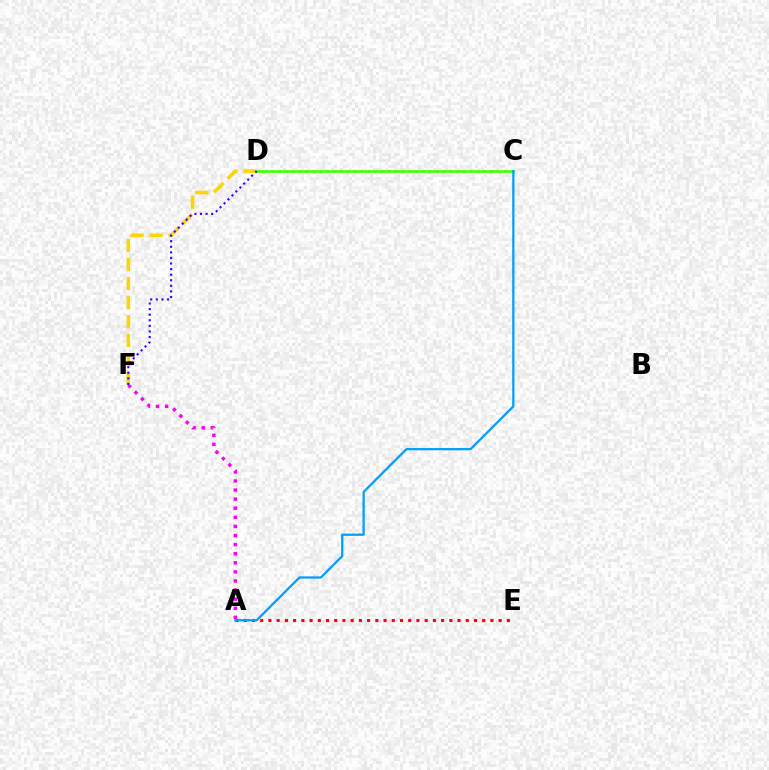{('A', 'F'): [{'color': '#ff00ed', 'line_style': 'dotted', 'thickness': 2.47}], ('D', 'F'): [{'color': '#ffd500', 'line_style': 'dashed', 'thickness': 2.58}, {'color': '#3700ff', 'line_style': 'dotted', 'thickness': 1.52}], ('C', 'D'): [{'color': '#00ff86', 'line_style': 'dotted', 'thickness': 1.86}, {'color': '#4fff00', 'line_style': 'solid', 'thickness': 1.87}], ('A', 'E'): [{'color': '#ff0000', 'line_style': 'dotted', 'thickness': 2.23}], ('A', 'C'): [{'color': '#009eff', 'line_style': 'solid', 'thickness': 1.62}]}